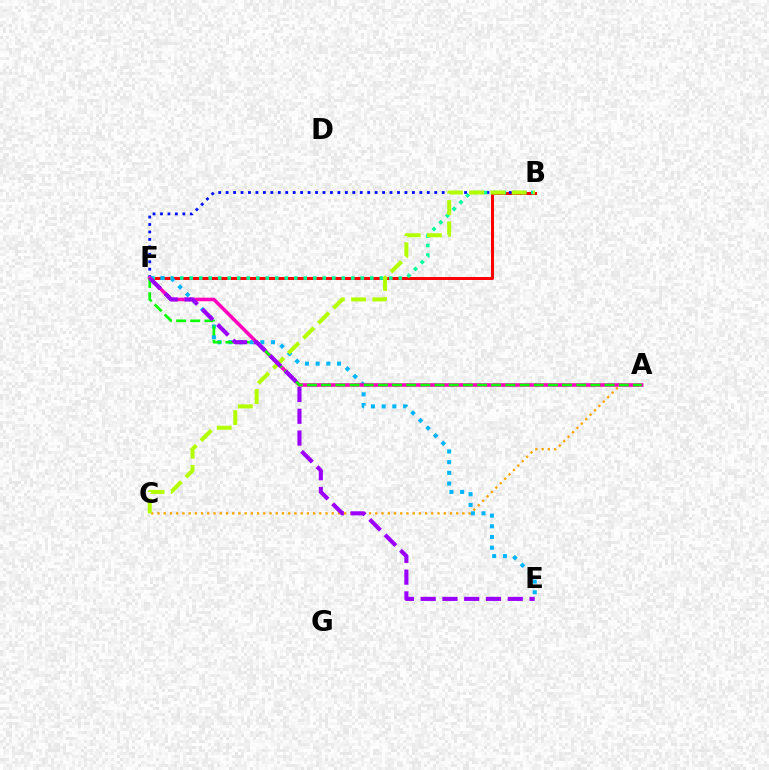{('B', 'F'): [{'color': '#ff0000', 'line_style': 'solid', 'thickness': 2.16}, {'color': '#0010ff', 'line_style': 'dotted', 'thickness': 2.02}, {'color': '#00ff9d', 'line_style': 'dotted', 'thickness': 2.58}], ('A', 'C'): [{'color': '#ffa500', 'line_style': 'dotted', 'thickness': 1.69}], ('E', 'F'): [{'color': '#00b5ff', 'line_style': 'dotted', 'thickness': 2.91}, {'color': '#9b00ff', 'line_style': 'dashed', 'thickness': 2.96}], ('A', 'F'): [{'color': '#ff00bd', 'line_style': 'solid', 'thickness': 2.56}, {'color': '#08ff00', 'line_style': 'dashed', 'thickness': 1.92}], ('B', 'C'): [{'color': '#b3ff00', 'line_style': 'dashed', 'thickness': 2.89}]}